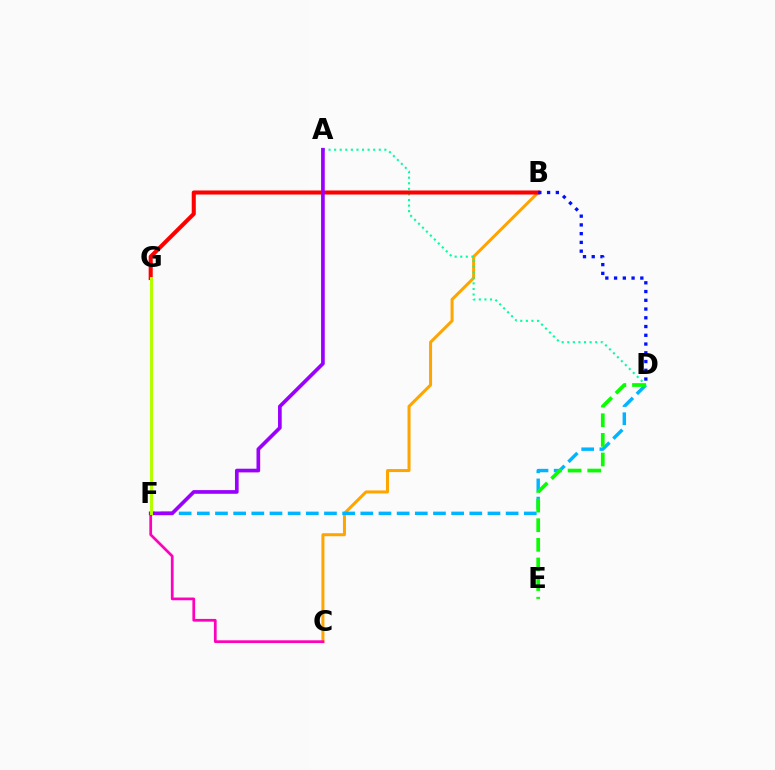{('B', 'C'): [{'color': '#ffa500', 'line_style': 'solid', 'thickness': 2.17}], ('D', 'F'): [{'color': '#00b5ff', 'line_style': 'dashed', 'thickness': 2.47}], ('A', 'D'): [{'color': '#00ff9d', 'line_style': 'dotted', 'thickness': 1.52}], ('B', 'G'): [{'color': '#ff0000', 'line_style': 'solid', 'thickness': 2.92}], ('C', 'F'): [{'color': '#ff00bd', 'line_style': 'solid', 'thickness': 1.97}], ('D', 'E'): [{'color': '#08ff00', 'line_style': 'dashed', 'thickness': 2.67}], ('A', 'F'): [{'color': '#9b00ff', 'line_style': 'solid', 'thickness': 2.65}], ('F', 'G'): [{'color': '#b3ff00', 'line_style': 'solid', 'thickness': 2.13}], ('B', 'D'): [{'color': '#0010ff', 'line_style': 'dotted', 'thickness': 2.38}]}